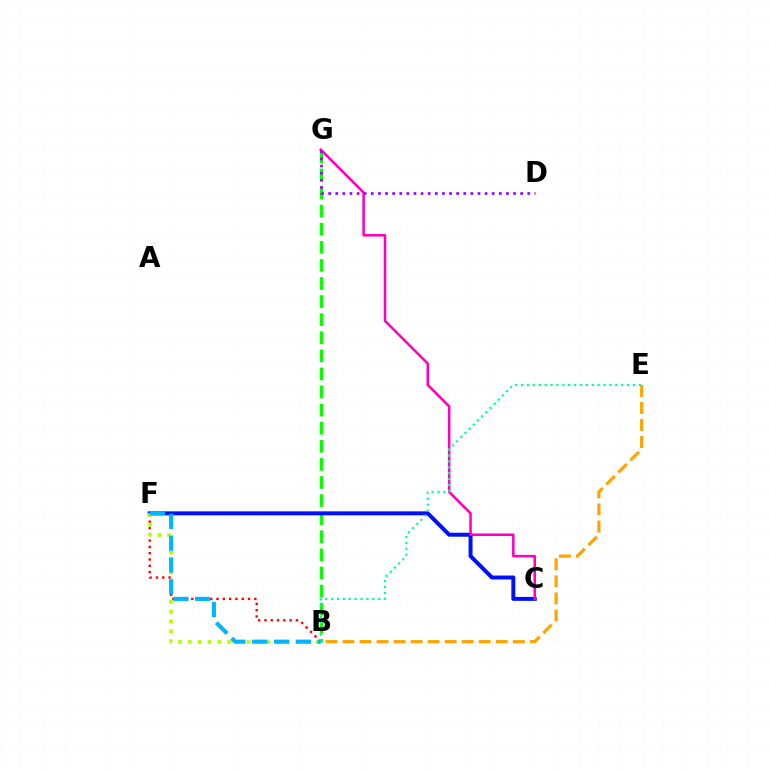{('B', 'F'): [{'color': '#ff0000', 'line_style': 'dotted', 'thickness': 1.71}, {'color': '#b3ff00', 'line_style': 'dotted', 'thickness': 2.67}, {'color': '#00b5ff', 'line_style': 'dashed', 'thickness': 2.96}], ('B', 'G'): [{'color': '#08ff00', 'line_style': 'dashed', 'thickness': 2.46}], ('C', 'F'): [{'color': '#0010ff', 'line_style': 'solid', 'thickness': 2.86}], ('C', 'G'): [{'color': '#ff00bd', 'line_style': 'solid', 'thickness': 1.83}], ('B', 'E'): [{'color': '#00ff9d', 'line_style': 'dotted', 'thickness': 1.6}, {'color': '#ffa500', 'line_style': 'dashed', 'thickness': 2.31}], ('D', 'G'): [{'color': '#9b00ff', 'line_style': 'dotted', 'thickness': 1.93}]}